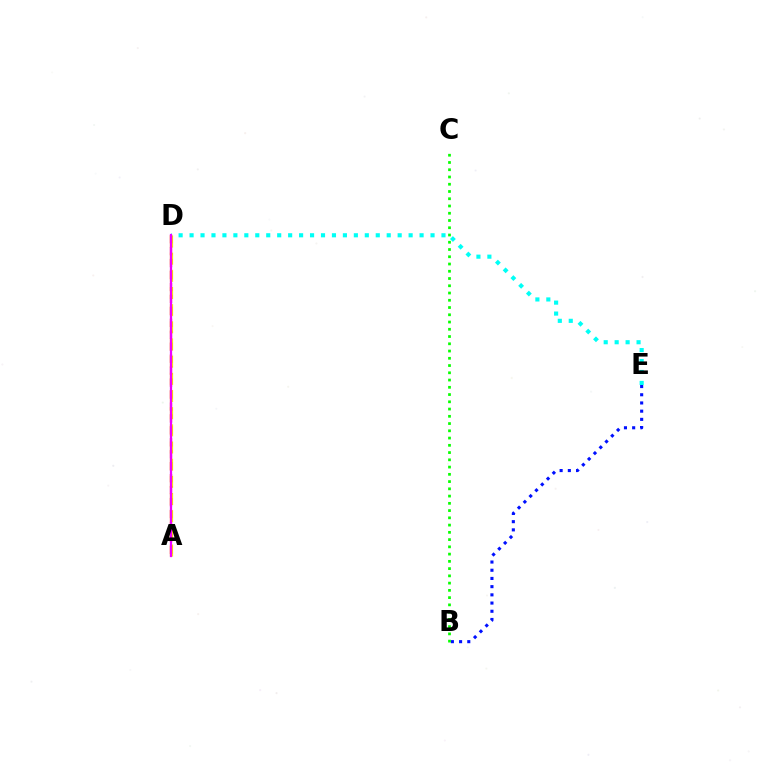{('B', 'E'): [{'color': '#0010ff', 'line_style': 'dotted', 'thickness': 2.23}], ('B', 'C'): [{'color': '#08ff00', 'line_style': 'dotted', 'thickness': 1.97}], ('A', 'D'): [{'color': '#fcf500', 'line_style': 'dashed', 'thickness': 2.33}, {'color': '#ff0000', 'line_style': 'dashed', 'thickness': 1.62}, {'color': '#ee00ff', 'line_style': 'solid', 'thickness': 1.62}], ('D', 'E'): [{'color': '#00fff6', 'line_style': 'dotted', 'thickness': 2.98}]}